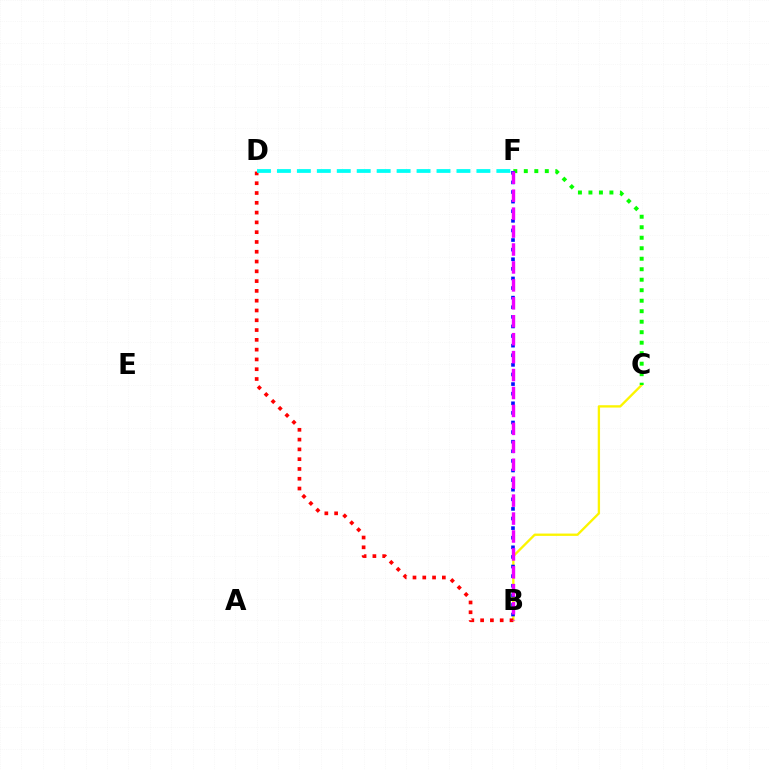{('B', 'C'): [{'color': '#fcf500', 'line_style': 'solid', 'thickness': 1.68}], ('C', 'F'): [{'color': '#08ff00', 'line_style': 'dotted', 'thickness': 2.85}], ('B', 'D'): [{'color': '#ff0000', 'line_style': 'dotted', 'thickness': 2.66}], ('B', 'F'): [{'color': '#0010ff', 'line_style': 'dotted', 'thickness': 2.61}, {'color': '#ee00ff', 'line_style': 'dashed', 'thickness': 2.44}], ('D', 'F'): [{'color': '#00fff6', 'line_style': 'dashed', 'thickness': 2.71}]}